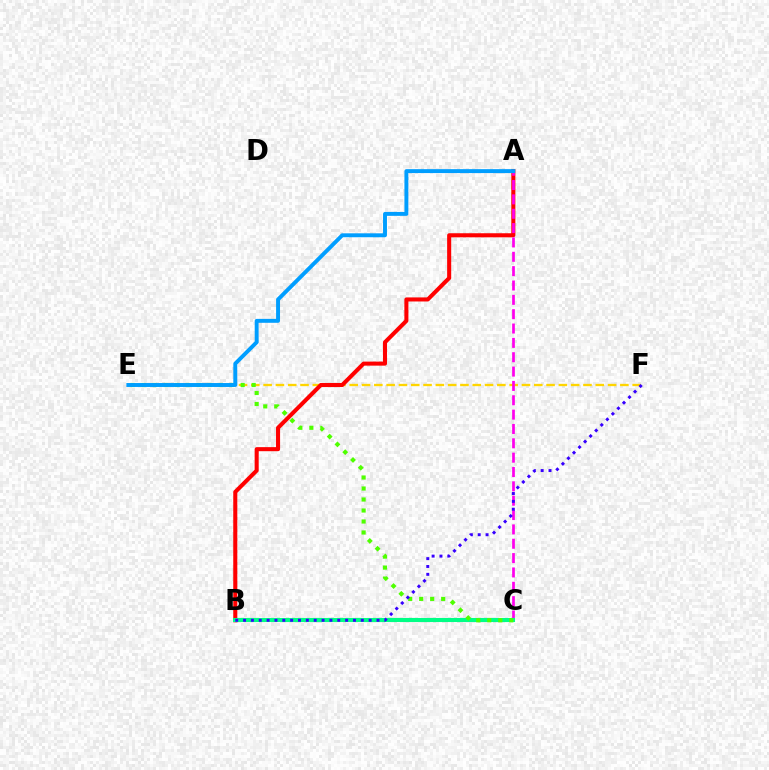{('E', 'F'): [{'color': '#ffd500', 'line_style': 'dashed', 'thickness': 1.67}], ('A', 'B'): [{'color': '#ff0000', 'line_style': 'solid', 'thickness': 2.92}], ('A', 'C'): [{'color': '#ff00ed', 'line_style': 'dashed', 'thickness': 1.95}], ('B', 'C'): [{'color': '#00ff86', 'line_style': 'solid', 'thickness': 2.94}], ('C', 'E'): [{'color': '#4fff00', 'line_style': 'dotted', 'thickness': 2.99}], ('A', 'E'): [{'color': '#009eff', 'line_style': 'solid', 'thickness': 2.83}], ('B', 'F'): [{'color': '#3700ff', 'line_style': 'dotted', 'thickness': 2.13}]}